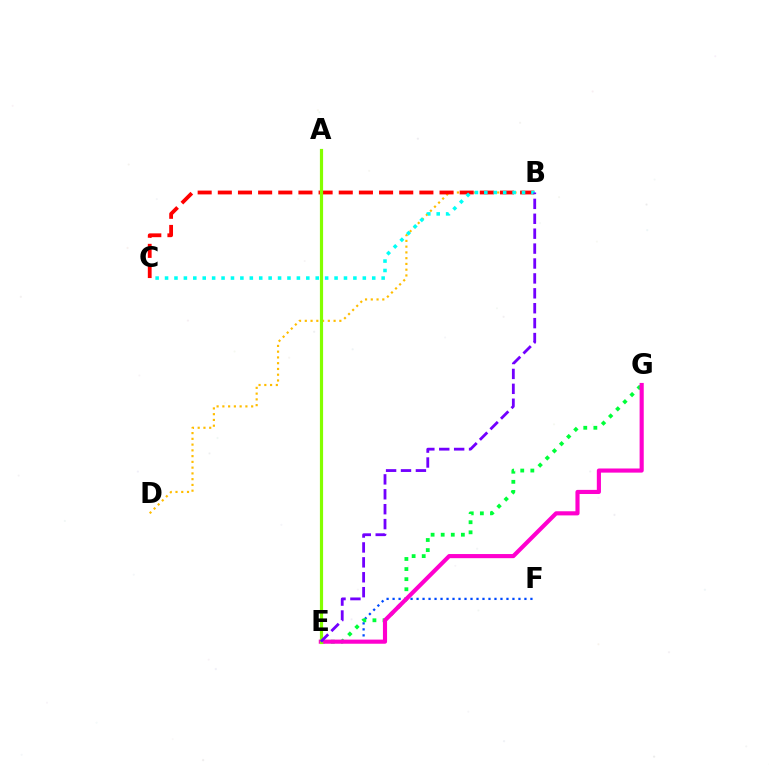{('E', 'F'): [{'color': '#004bff', 'line_style': 'dotted', 'thickness': 1.63}], ('B', 'D'): [{'color': '#ffbd00', 'line_style': 'dotted', 'thickness': 1.56}], ('E', 'G'): [{'color': '#00ff39', 'line_style': 'dotted', 'thickness': 2.74}, {'color': '#ff00cf', 'line_style': 'solid', 'thickness': 2.98}], ('B', 'C'): [{'color': '#ff0000', 'line_style': 'dashed', 'thickness': 2.74}, {'color': '#00fff6', 'line_style': 'dotted', 'thickness': 2.56}], ('A', 'E'): [{'color': '#84ff00', 'line_style': 'solid', 'thickness': 2.3}], ('B', 'E'): [{'color': '#7200ff', 'line_style': 'dashed', 'thickness': 2.03}]}